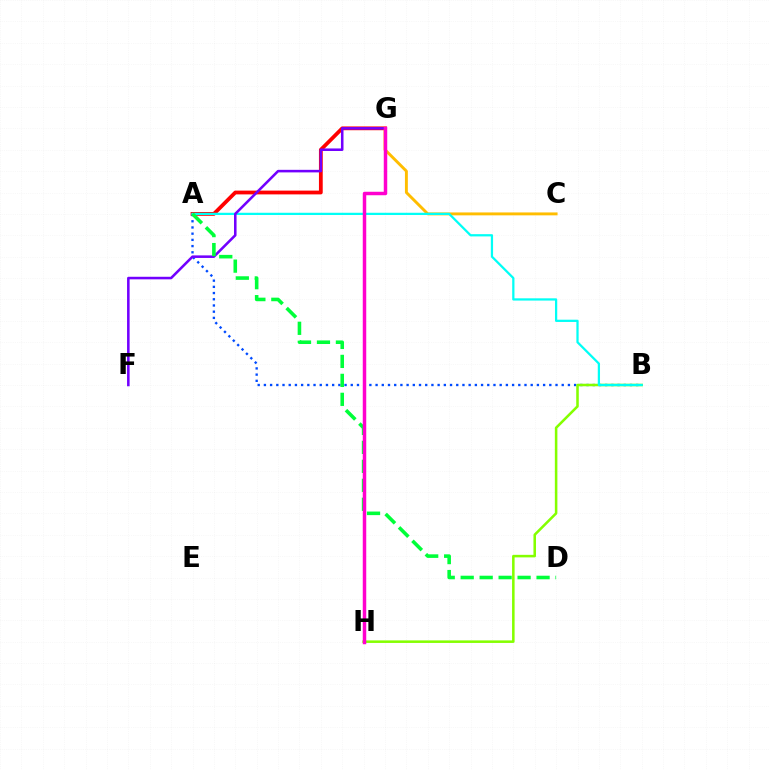{('A', 'G'): [{'color': '#ff0000', 'line_style': 'solid', 'thickness': 2.72}], ('A', 'B'): [{'color': '#004bff', 'line_style': 'dotted', 'thickness': 1.69}, {'color': '#00fff6', 'line_style': 'solid', 'thickness': 1.62}], ('B', 'H'): [{'color': '#84ff00', 'line_style': 'solid', 'thickness': 1.83}], ('C', 'G'): [{'color': '#ffbd00', 'line_style': 'solid', 'thickness': 2.09}], ('F', 'G'): [{'color': '#7200ff', 'line_style': 'solid', 'thickness': 1.84}], ('A', 'D'): [{'color': '#00ff39', 'line_style': 'dashed', 'thickness': 2.58}], ('G', 'H'): [{'color': '#ff00cf', 'line_style': 'solid', 'thickness': 2.5}]}